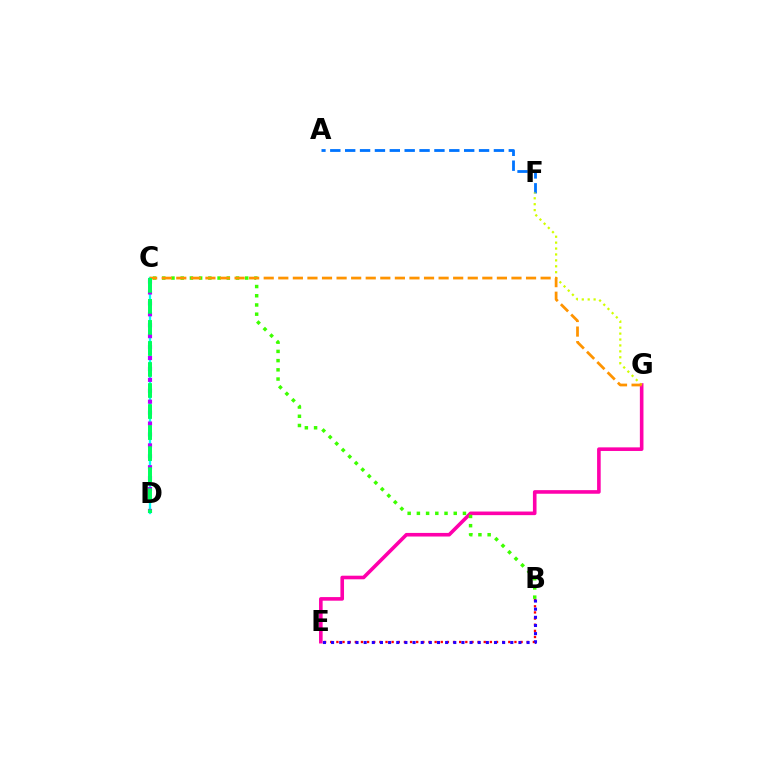{('B', 'E'): [{'color': '#ff0000', 'line_style': 'dotted', 'thickness': 1.67}, {'color': '#2500ff', 'line_style': 'dotted', 'thickness': 2.21}], ('E', 'G'): [{'color': '#ff00ac', 'line_style': 'solid', 'thickness': 2.6}], ('C', 'D'): [{'color': '#00fff6', 'line_style': 'solid', 'thickness': 1.67}, {'color': '#b900ff', 'line_style': 'dotted', 'thickness': 2.97}, {'color': '#00ff5c', 'line_style': 'dashed', 'thickness': 2.86}], ('A', 'F'): [{'color': '#0074ff', 'line_style': 'dashed', 'thickness': 2.02}], ('B', 'C'): [{'color': '#3dff00', 'line_style': 'dotted', 'thickness': 2.5}], ('F', 'G'): [{'color': '#d1ff00', 'line_style': 'dotted', 'thickness': 1.61}], ('C', 'G'): [{'color': '#ff9400', 'line_style': 'dashed', 'thickness': 1.98}]}